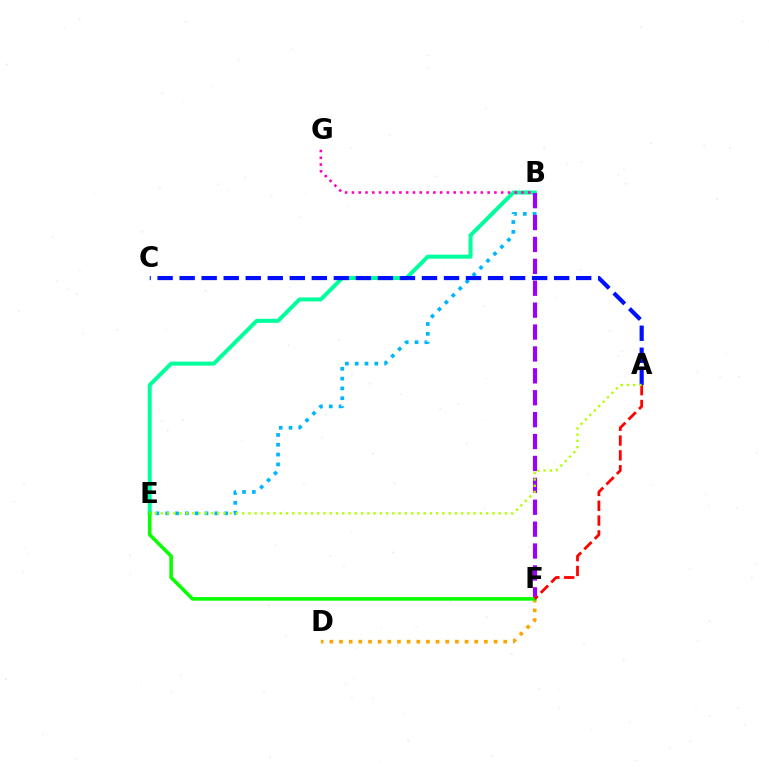{('B', 'E'): [{'color': '#00b5ff', 'line_style': 'dotted', 'thickness': 2.67}, {'color': '#00ff9d', 'line_style': 'solid', 'thickness': 2.88}], ('D', 'F'): [{'color': '#ffa500', 'line_style': 'dotted', 'thickness': 2.62}], ('B', 'F'): [{'color': '#9b00ff', 'line_style': 'dashed', 'thickness': 2.98}], ('B', 'G'): [{'color': '#ff00bd', 'line_style': 'dotted', 'thickness': 1.84}], ('A', 'C'): [{'color': '#0010ff', 'line_style': 'dashed', 'thickness': 2.99}], ('E', 'F'): [{'color': '#08ff00', 'line_style': 'solid', 'thickness': 2.56}], ('A', 'F'): [{'color': '#ff0000', 'line_style': 'dashed', 'thickness': 2.01}], ('A', 'E'): [{'color': '#b3ff00', 'line_style': 'dotted', 'thickness': 1.7}]}